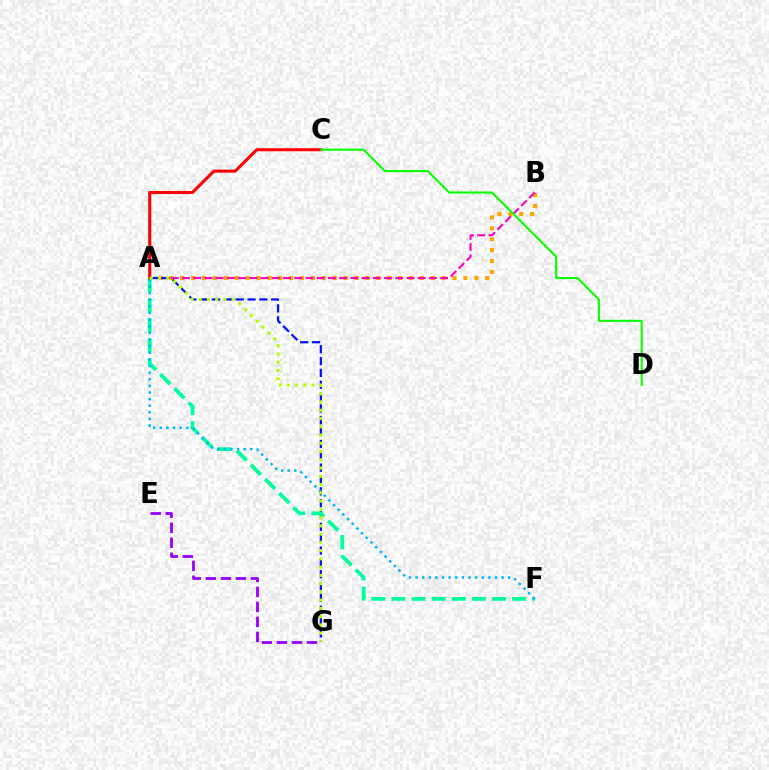{('A', 'B'): [{'color': '#ffa500', 'line_style': 'dotted', 'thickness': 2.96}, {'color': '#ff00bd', 'line_style': 'dashed', 'thickness': 1.52}], ('E', 'G'): [{'color': '#9b00ff', 'line_style': 'dashed', 'thickness': 2.04}], ('A', 'G'): [{'color': '#0010ff', 'line_style': 'dashed', 'thickness': 1.61}, {'color': '#b3ff00', 'line_style': 'dotted', 'thickness': 2.24}], ('A', 'F'): [{'color': '#00ff9d', 'line_style': 'dashed', 'thickness': 2.73}, {'color': '#00b5ff', 'line_style': 'dotted', 'thickness': 1.8}], ('A', 'C'): [{'color': '#ff0000', 'line_style': 'solid', 'thickness': 2.2}], ('C', 'D'): [{'color': '#08ff00', 'line_style': 'solid', 'thickness': 1.51}]}